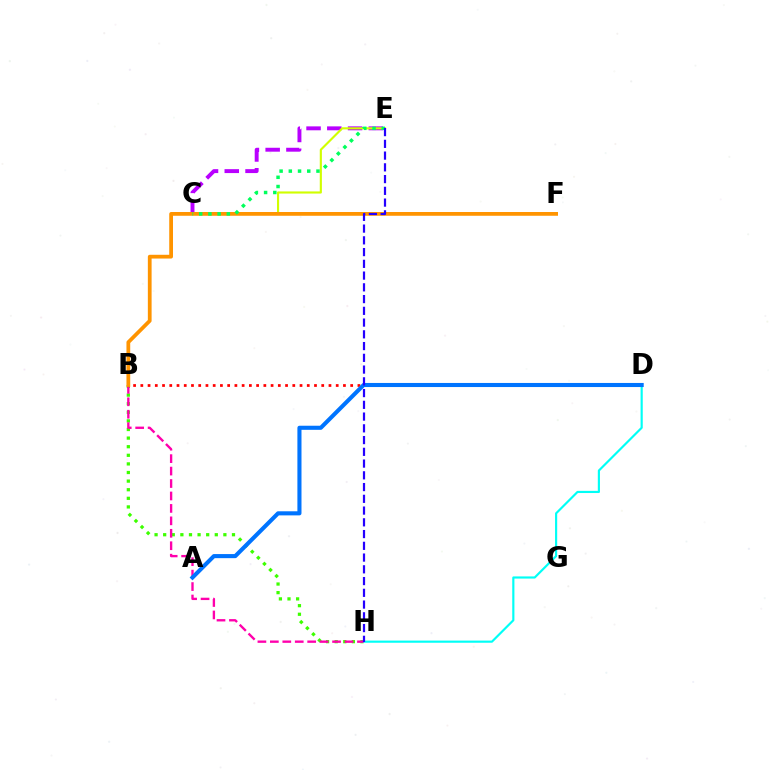{('B', 'D'): [{'color': '#ff0000', 'line_style': 'dotted', 'thickness': 1.97}], ('C', 'E'): [{'color': '#b900ff', 'line_style': 'dashed', 'thickness': 2.82}, {'color': '#d1ff00', 'line_style': 'solid', 'thickness': 1.54}, {'color': '#00ff5c', 'line_style': 'dotted', 'thickness': 2.51}], ('B', 'H'): [{'color': '#3dff00', 'line_style': 'dotted', 'thickness': 2.34}, {'color': '#ff00ac', 'line_style': 'dashed', 'thickness': 1.69}], ('D', 'H'): [{'color': '#00fff6', 'line_style': 'solid', 'thickness': 1.56}], ('A', 'D'): [{'color': '#0074ff', 'line_style': 'solid', 'thickness': 2.94}], ('B', 'F'): [{'color': '#ff9400', 'line_style': 'solid', 'thickness': 2.71}], ('E', 'H'): [{'color': '#2500ff', 'line_style': 'dashed', 'thickness': 1.6}]}